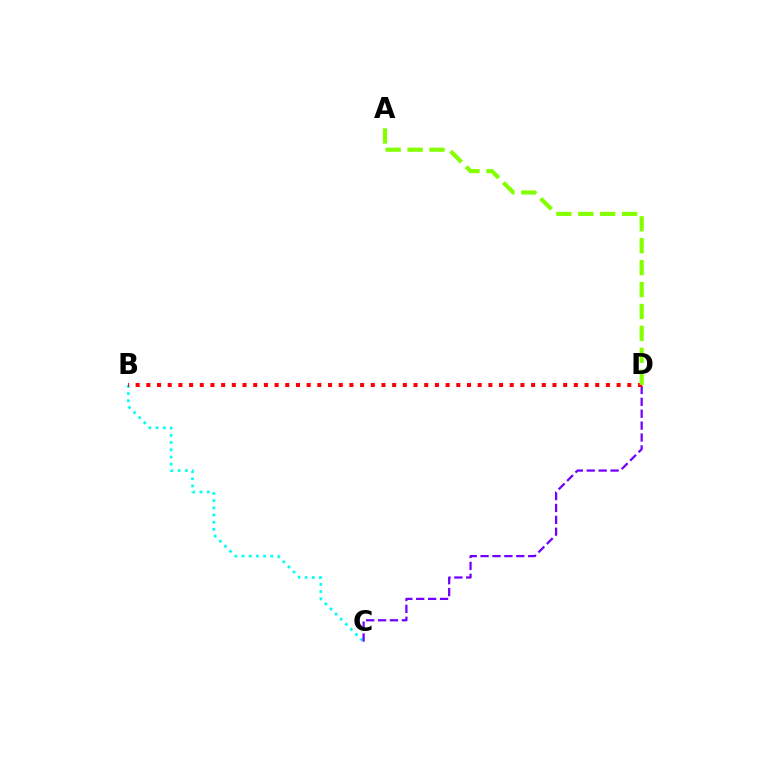{('B', 'C'): [{'color': '#00fff6', 'line_style': 'dotted', 'thickness': 1.96}], ('C', 'D'): [{'color': '#7200ff', 'line_style': 'dashed', 'thickness': 1.62}], ('B', 'D'): [{'color': '#ff0000', 'line_style': 'dotted', 'thickness': 2.9}], ('A', 'D'): [{'color': '#84ff00', 'line_style': 'dashed', 'thickness': 2.98}]}